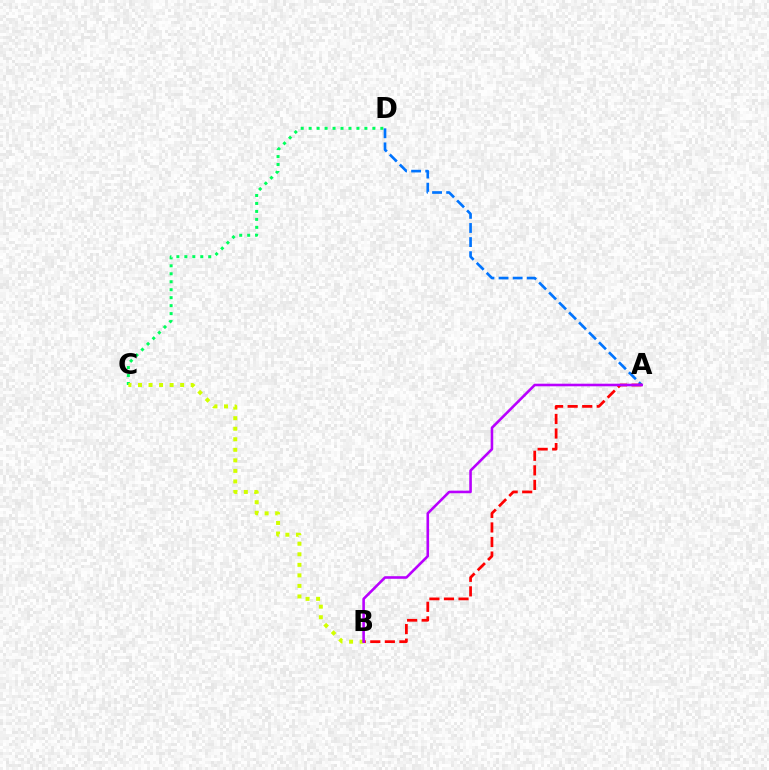{('C', 'D'): [{'color': '#00ff5c', 'line_style': 'dotted', 'thickness': 2.16}], ('B', 'C'): [{'color': '#d1ff00', 'line_style': 'dotted', 'thickness': 2.86}], ('A', 'D'): [{'color': '#0074ff', 'line_style': 'dashed', 'thickness': 1.92}], ('A', 'B'): [{'color': '#ff0000', 'line_style': 'dashed', 'thickness': 1.98}, {'color': '#b900ff', 'line_style': 'solid', 'thickness': 1.87}]}